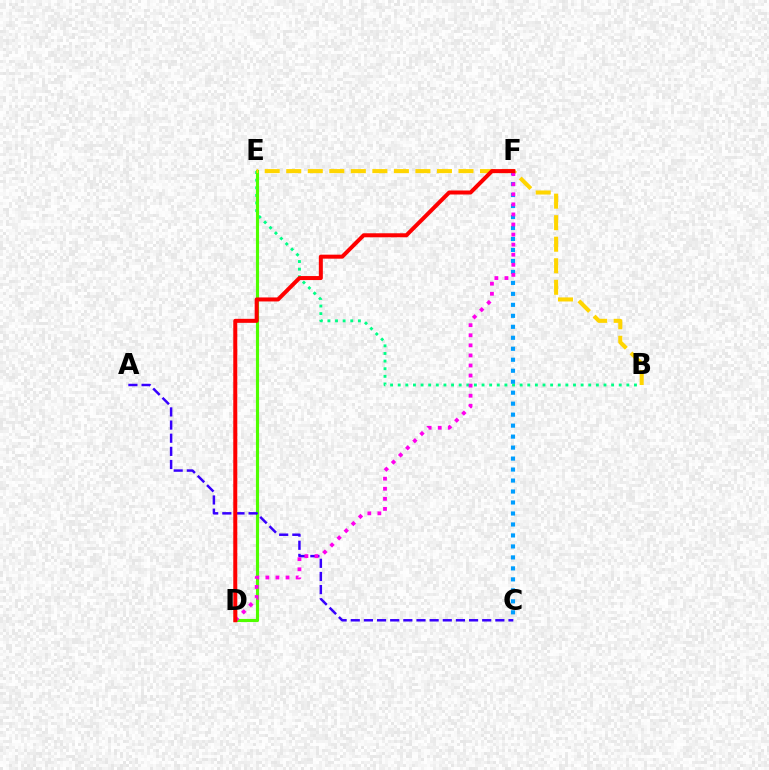{('B', 'E'): [{'color': '#00ff86', 'line_style': 'dotted', 'thickness': 2.07}, {'color': '#ffd500', 'line_style': 'dashed', 'thickness': 2.92}], ('D', 'E'): [{'color': '#4fff00', 'line_style': 'solid', 'thickness': 2.25}], ('A', 'C'): [{'color': '#3700ff', 'line_style': 'dashed', 'thickness': 1.79}], ('C', 'F'): [{'color': '#009eff', 'line_style': 'dotted', 'thickness': 2.98}], ('D', 'F'): [{'color': '#ff00ed', 'line_style': 'dotted', 'thickness': 2.74}, {'color': '#ff0000', 'line_style': 'solid', 'thickness': 2.89}]}